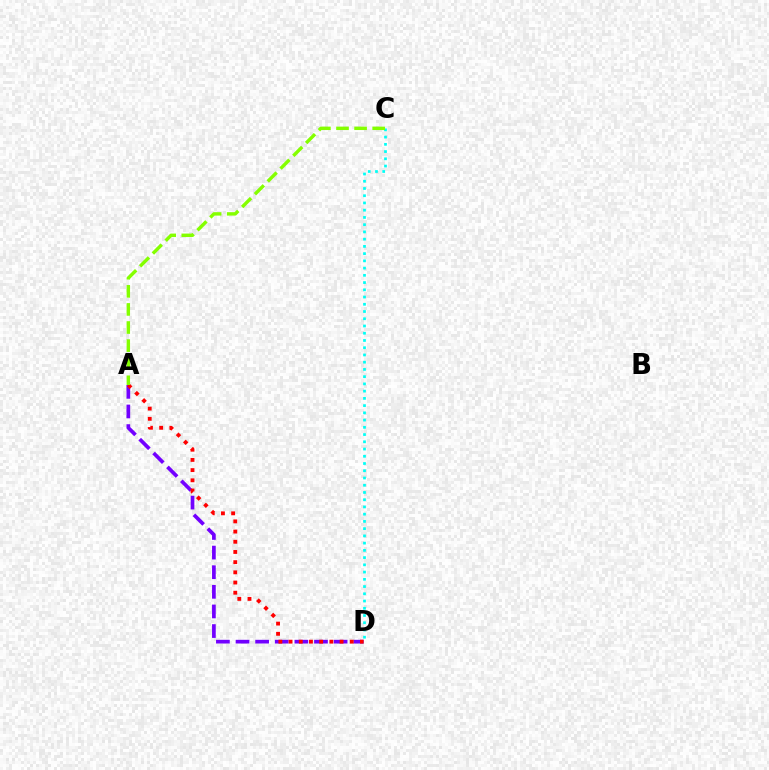{('A', 'D'): [{'color': '#7200ff', 'line_style': 'dashed', 'thickness': 2.67}, {'color': '#ff0000', 'line_style': 'dotted', 'thickness': 2.77}], ('C', 'D'): [{'color': '#00fff6', 'line_style': 'dotted', 'thickness': 1.97}], ('A', 'C'): [{'color': '#84ff00', 'line_style': 'dashed', 'thickness': 2.46}]}